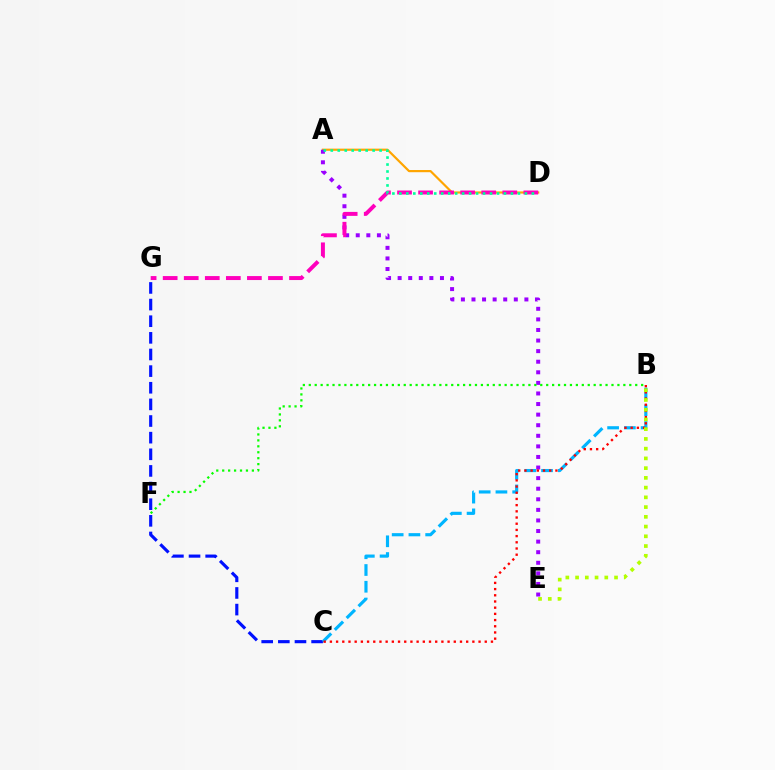{('C', 'G'): [{'color': '#0010ff', 'line_style': 'dashed', 'thickness': 2.26}], ('A', 'D'): [{'color': '#ffa500', 'line_style': 'solid', 'thickness': 1.57}, {'color': '#00ff9d', 'line_style': 'dotted', 'thickness': 1.89}], ('A', 'E'): [{'color': '#9b00ff', 'line_style': 'dotted', 'thickness': 2.88}], ('D', 'G'): [{'color': '#ff00bd', 'line_style': 'dashed', 'thickness': 2.86}], ('B', 'C'): [{'color': '#00b5ff', 'line_style': 'dashed', 'thickness': 2.27}, {'color': '#ff0000', 'line_style': 'dotted', 'thickness': 1.68}], ('B', 'E'): [{'color': '#b3ff00', 'line_style': 'dotted', 'thickness': 2.65}], ('B', 'F'): [{'color': '#08ff00', 'line_style': 'dotted', 'thickness': 1.61}]}